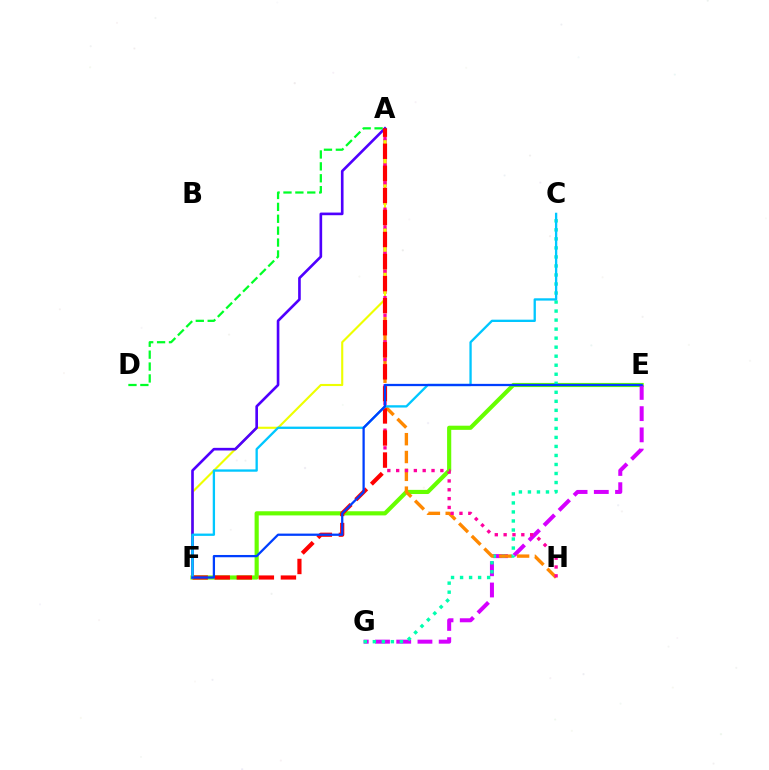{('E', 'F'): [{'color': '#66ff00', 'line_style': 'solid', 'thickness': 2.99}, {'color': '#003fff', 'line_style': 'solid', 'thickness': 1.63}], ('E', 'G'): [{'color': '#d600ff', 'line_style': 'dashed', 'thickness': 2.88}], ('C', 'G'): [{'color': '#00ffaf', 'line_style': 'dotted', 'thickness': 2.45}], ('A', 'H'): [{'color': '#ff8800', 'line_style': 'dashed', 'thickness': 2.42}, {'color': '#ff00a0', 'line_style': 'dotted', 'thickness': 2.4}], ('A', 'F'): [{'color': '#eeff00', 'line_style': 'solid', 'thickness': 1.53}, {'color': '#4f00ff', 'line_style': 'solid', 'thickness': 1.9}, {'color': '#ff0000', 'line_style': 'dashed', 'thickness': 3.0}], ('C', 'F'): [{'color': '#00c7ff', 'line_style': 'solid', 'thickness': 1.67}], ('A', 'D'): [{'color': '#00ff27', 'line_style': 'dashed', 'thickness': 1.62}]}